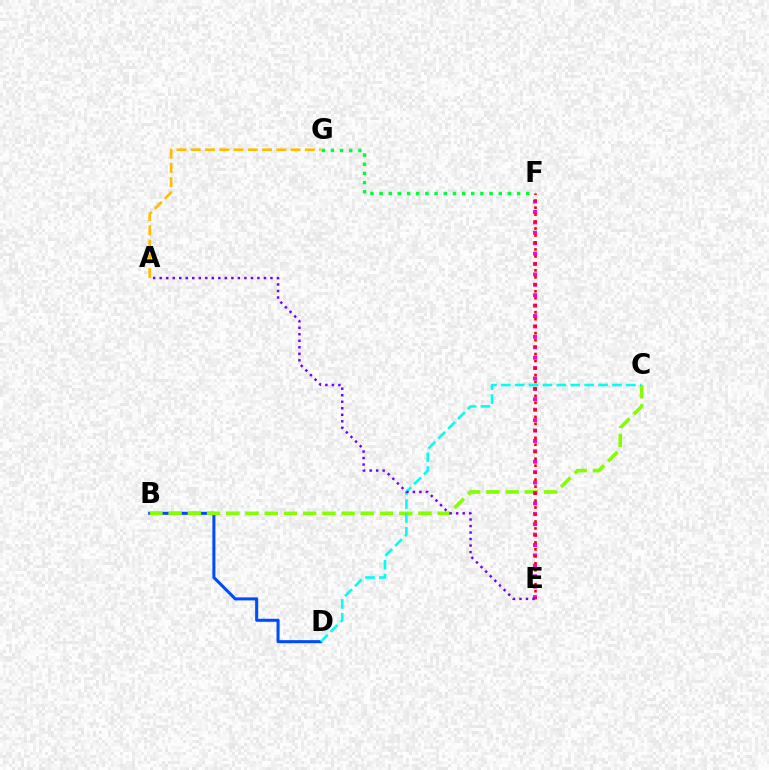{('B', 'D'): [{'color': '#004bff', 'line_style': 'solid', 'thickness': 2.19}], ('B', 'C'): [{'color': '#84ff00', 'line_style': 'dashed', 'thickness': 2.61}], ('E', 'F'): [{'color': '#ff00cf', 'line_style': 'dotted', 'thickness': 2.83}, {'color': '#ff0000', 'line_style': 'dotted', 'thickness': 1.89}], ('F', 'G'): [{'color': '#00ff39', 'line_style': 'dotted', 'thickness': 2.49}], ('C', 'D'): [{'color': '#00fff6', 'line_style': 'dashed', 'thickness': 1.89}], ('A', 'E'): [{'color': '#7200ff', 'line_style': 'dotted', 'thickness': 1.77}], ('A', 'G'): [{'color': '#ffbd00', 'line_style': 'dashed', 'thickness': 1.94}]}